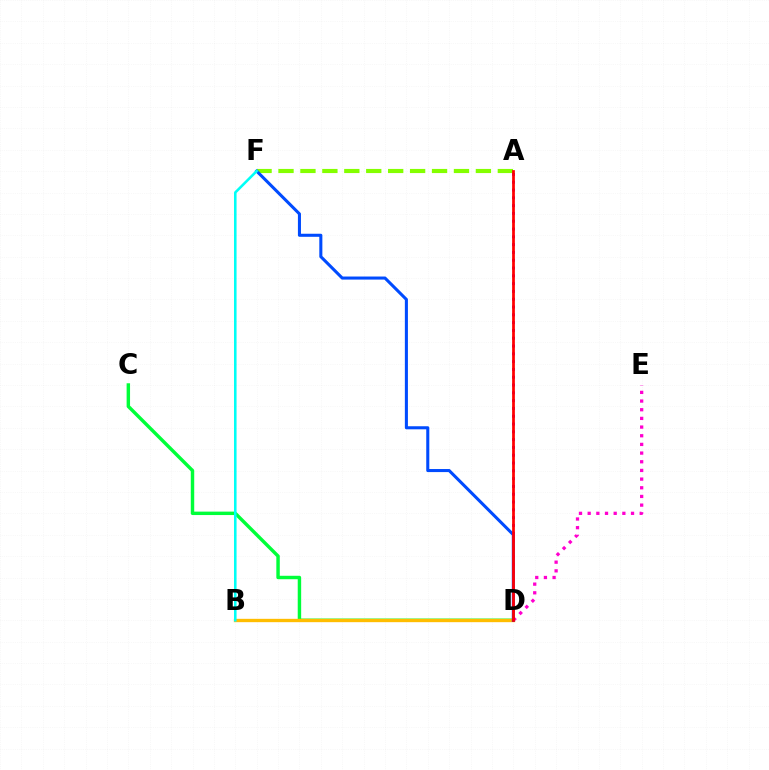{('C', 'D'): [{'color': '#00ff39', 'line_style': 'solid', 'thickness': 2.47}], ('B', 'D'): [{'color': '#ffbd00', 'line_style': 'solid', 'thickness': 2.4}], ('A', 'F'): [{'color': '#84ff00', 'line_style': 'dashed', 'thickness': 2.98}], ('D', 'E'): [{'color': '#ff00cf', 'line_style': 'dotted', 'thickness': 2.36}], ('D', 'F'): [{'color': '#004bff', 'line_style': 'solid', 'thickness': 2.2}], ('A', 'D'): [{'color': '#7200ff', 'line_style': 'dotted', 'thickness': 2.12}, {'color': '#ff0000', 'line_style': 'solid', 'thickness': 1.97}], ('B', 'F'): [{'color': '#00fff6', 'line_style': 'solid', 'thickness': 1.85}]}